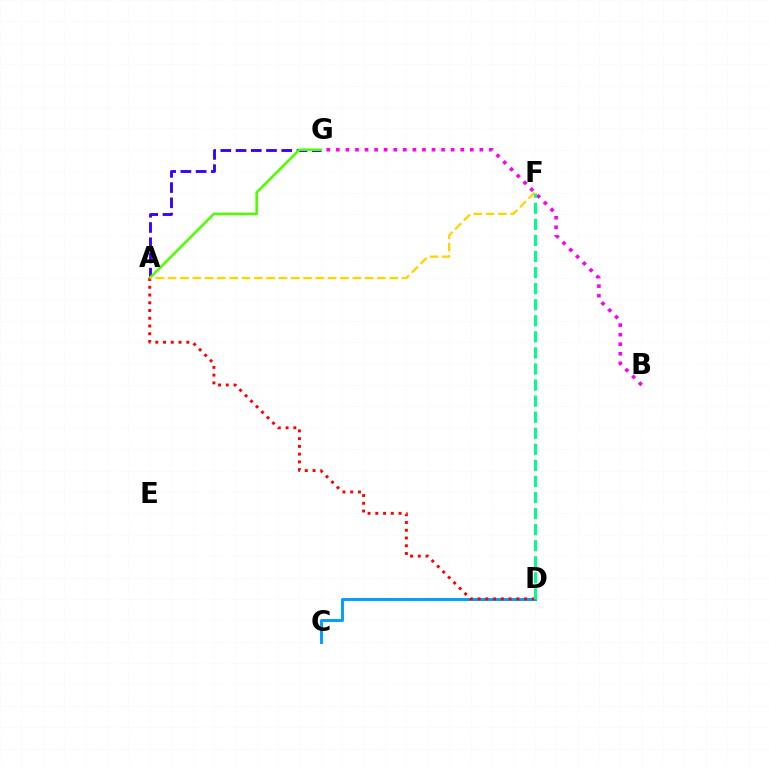{('A', 'G'): [{'color': '#3700ff', 'line_style': 'dashed', 'thickness': 2.07}, {'color': '#4fff00', 'line_style': 'solid', 'thickness': 1.85}], ('C', 'D'): [{'color': '#009eff', 'line_style': 'solid', 'thickness': 2.11}], ('B', 'G'): [{'color': '#ff00ed', 'line_style': 'dotted', 'thickness': 2.6}], ('A', 'D'): [{'color': '#ff0000', 'line_style': 'dotted', 'thickness': 2.11}], ('D', 'F'): [{'color': '#00ff86', 'line_style': 'dashed', 'thickness': 2.18}], ('A', 'F'): [{'color': '#ffd500', 'line_style': 'dashed', 'thickness': 1.67}]}